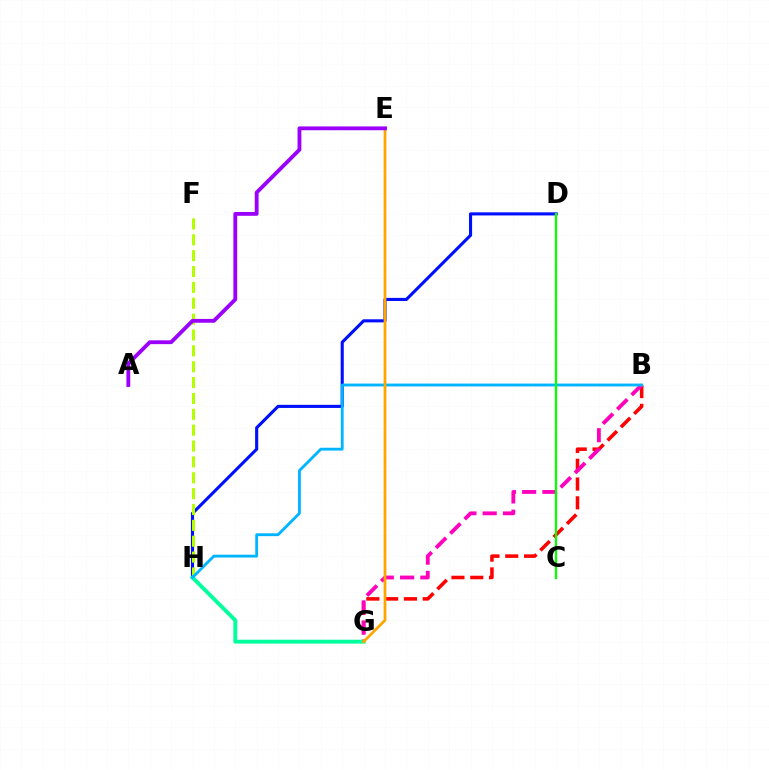{('B', 'G'): [{'color': '#ff0000', 'line_style': 'dashed', 'thickness': 2.55}, {'color': '#ff00bd', 'line_style': 'dashed', 'thickness': 2.76}], ('D', 'H'): [{'color': '#0010ff', 'line_style': 'solid', 'thickness': 2.24}], ('F', 'H'): [{'color': '#b3ff00', 'line_style': 'dashed', 'thickness': 2.16}], ('G', 'H'): [{'color': '#00ff9d', 'line_style': 'solid', 'thickness': 2.79}], ('B', 'H'): [{'color': '#00b5ff', 'line_style': 'solid', 'thickness': 2.04}], ('E', 'G'): [{'color': '#ffa500', 'line_style': 'solid', 'thickness': 1.98}], ('A', 'E'): [{'color': '#9b00ff', 'line_style': 'solid', 'thickness': 2.76}], ('C', 'D'): [{'color': '#08ff00', 'line_style': 'solid', 'thickness': 1.63}]}